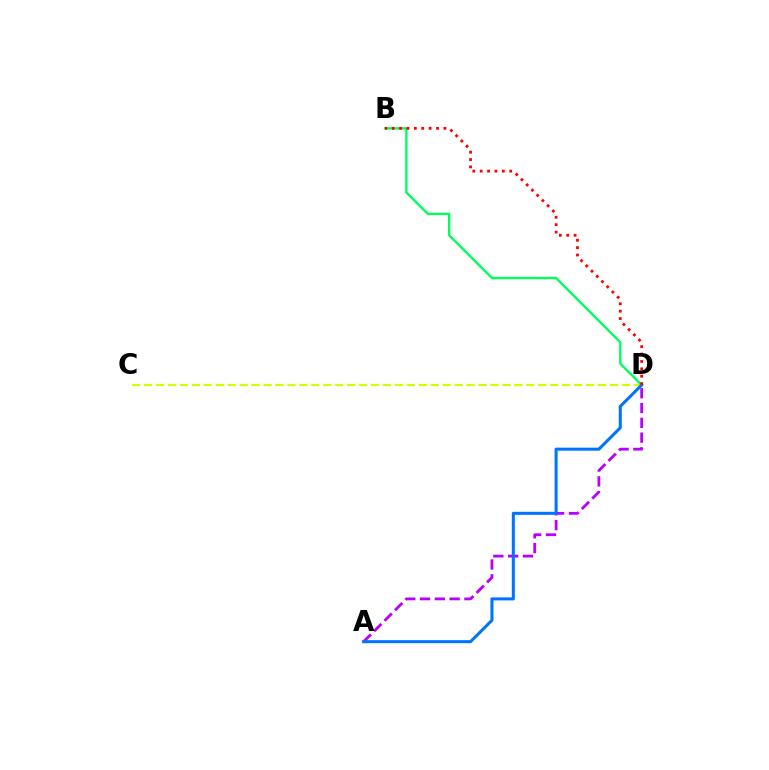{('C', 'D'): [{'color': '#d1ff00', 'line_style': 'dashed', 'thickness': 1.62}], ('B', 'D'): [{'color': '#00ff5c', 'line_style': 'solid', 'thickness': 1.7}, {'color': '#ff0000', 'line_style': 'dotted', 'thickness': 2.01}], ('A', 'D'): [{'color': '#b900ff', 'line_style': 'dashed', 'thickness': 2.01}, {'color': '#0074ff', 'line_style': 'solid', 'thickness': 2.19}]}